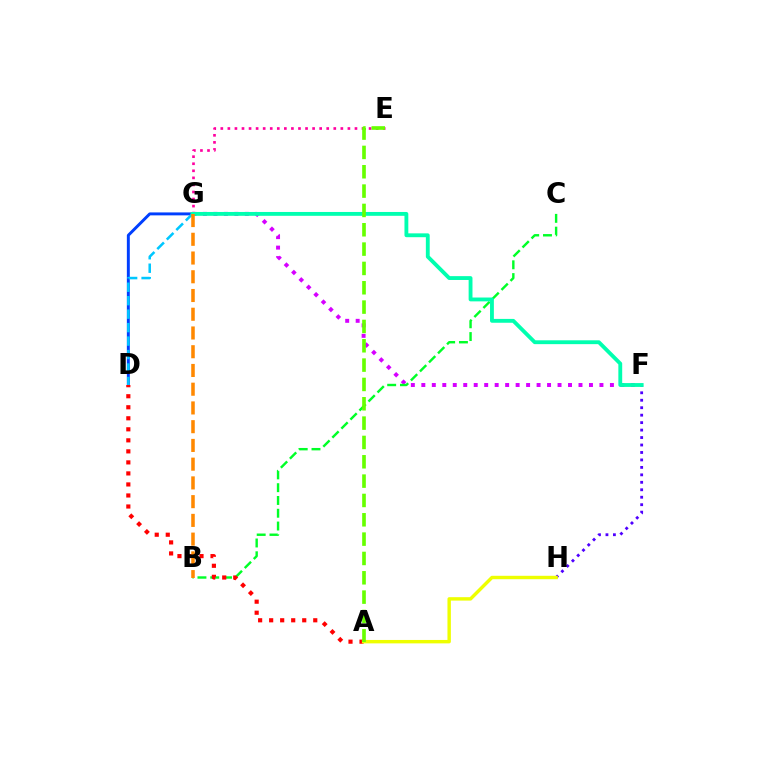{('F', 'G'): [{'color': '#d600ff', 'line_style': 'dotted', 'thickness': 2.85}, {'color': '#00ffaf', 'line_style': 'solid', 'thickness': 2.77}], ('E', 'G'): [{'color': '#ff00a0', 'line_style': 'dotted', 'thickness': 1.92}], ('F', 'H'): [{'color': '#4f00ff', 'line_style': 'dotted', 'thickness': 2.03}], ('D', 'G'): [{'color': '#003fff', 'line_style': 'solid', 'thickness': 2.12}, {'color': '#00c7ff', 'line_style': 'dashed', 'thickness': 1.83}], ('B', 'C'): [{'color': '#00ff27', 'line_style': 'dashed', 'thickness': 1.74}], ('A', 'D'): [{'color': '#ff0000', 'line_style': 'dotted', 'thickness': 3.0}], ('A', 'H'): [{'color': '#eeff00', 'line_style': 'solid', 'thickness': 2.46}], ('A', 'E'): [{'color': '#66ff00', 'line_style': 'dashed', 'thickness': 2.63}], ('B', 'G'): [{'color': '#ff8800', 'line_style': 'dashed', 'thickness': 2.55}]}